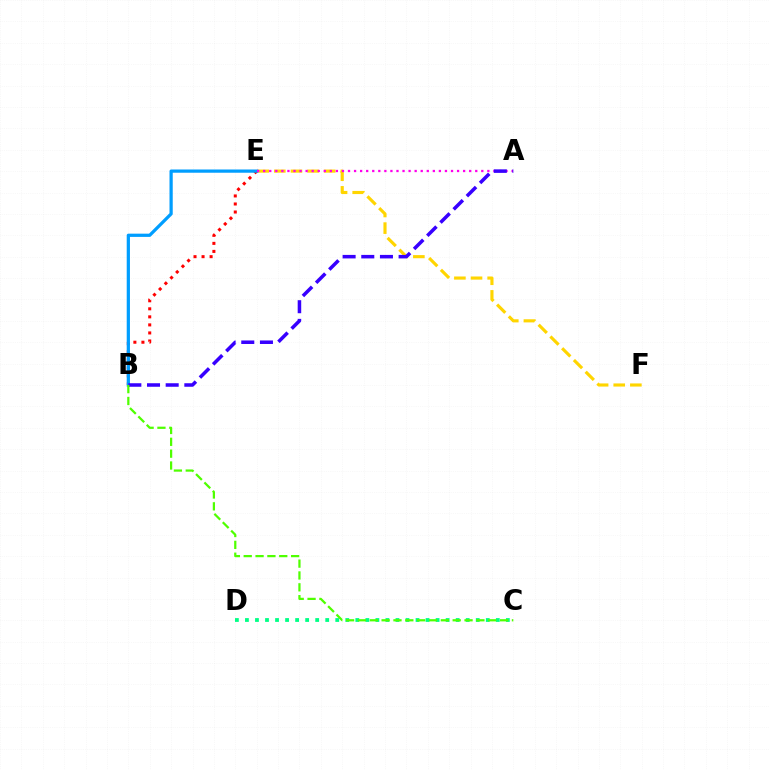{('E', 'F'): [{'color': '#ffd500', 'line_style': 'dashed', 'thickness': 2.26}], ('B', 'E'): [{'color': '#ff0000', 'line_style': 'dotted', 'thickness': 2.19}, {'color': '#009eff', 'line_style': 'solid', 'thickness': 2.33}], ('C', 'D'): [{'color': '#00ff86', 'line_style': 'dotted', 'thickness': 2.73}], ('A', 'E'): [{'color': '#ff00ed', 'line_style': 'dotted', 'thickness': 1.65}], ('A', 'B'): [{'color': '#3700ff', 'line_style': 'dashed', 'thickness': 2.54}], ('B', 'C'): [{'color': '#4fff00', 'line_style': 'dashed', 'thickness': 1.61}]}